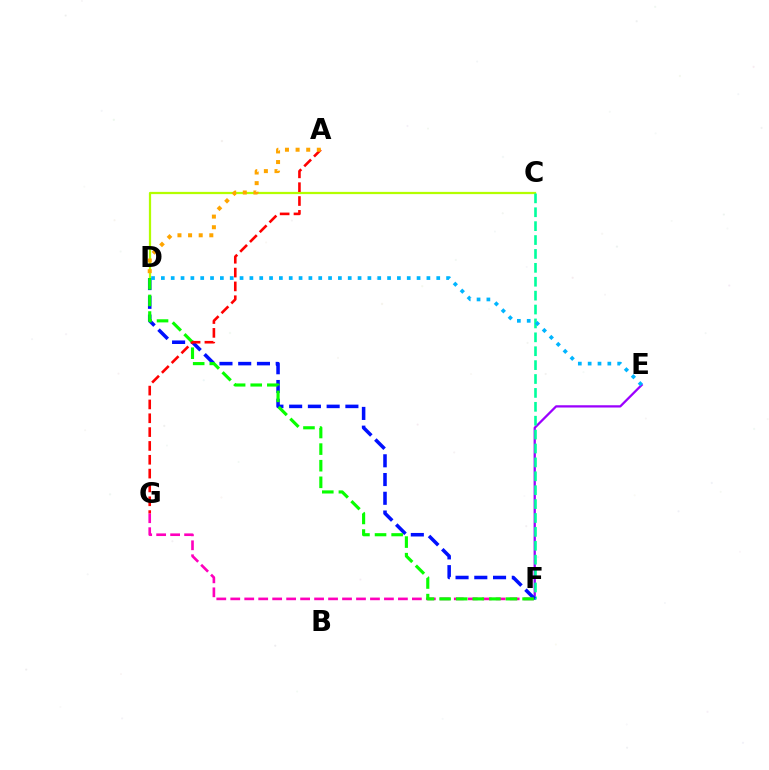{('E', 'F'): [{'color': '#9b00ff', 'line_style': 'solid', 'thickness': 1.63}], ('C', 'D'): [{'color': '#b3ff00', 'line_style': 'solid', 'thickness': 1.62}], ('C', 'F'): [{'color': '#00ff9d', 'line_style': 'dashed', 'thickness': 1.89}], ('D', 'F'): [{'color': '#0010ff', 'line_style': 'dashed', 'thickness': 2.55}, {'color': '#08ff00', 'line_style': 'dashed', 'thickness': 2.25}], ('F', 'G'): [{'color': '#ff00bd', 'line_style': 'dashed', 'thickness': 1.9}], ('A', 'G'): [{'color': '#ff0000', 'line_style': 'dashed', 'thickness': 1.88}], ('D', 'E'): [{'color': '#00b5ff', 'line_style': 'dotted', 'thickness': 2.67}], ('A', 'D'): [{'color': '#ffa500', 'line_style': 'dotted', 'thickness': 2.89}]}